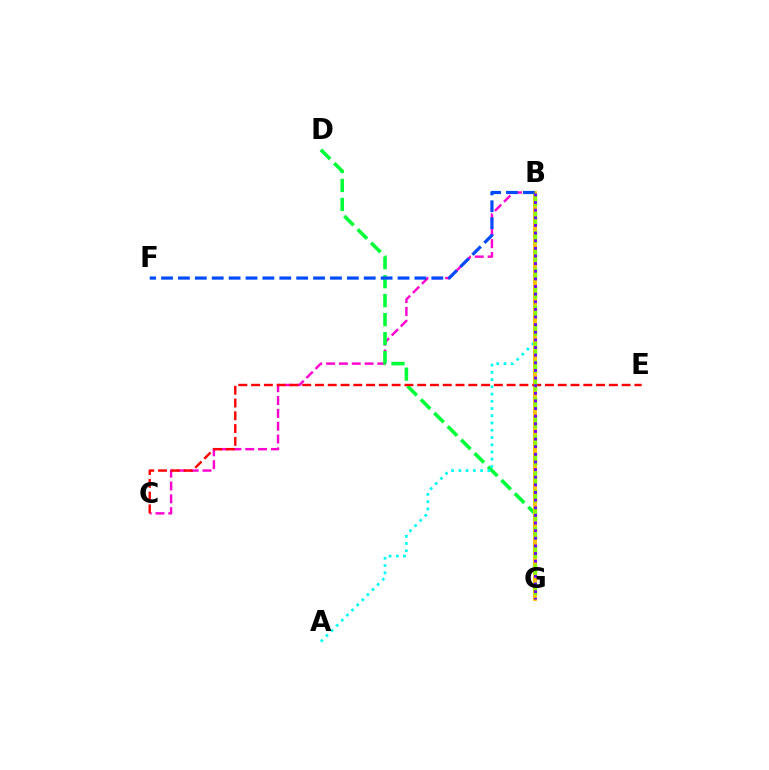{('B', 'C'): [{'color': '#ff00cf', 'line_style': 'dashed', 'thickness': 1.74}], ('D', 'G'): [{'color': '#00ff39', 'line_style': 'dashed', 'thickness': 2.58}], ('A', 'B'): [{'color': '#00fff6', 'line_style': 'dotted', 'thickness': 1.97}], ('B', 'G'): [{'color': '#ffbd00', 'line_style': 'solid', 'thickness': 2.77}, {'color': '#84ff00', 'line_style': 'dashed', 'thickness': 2.52}, {'color': '#7200ff', 'line_style': 'dotted', 'thickness': 2.07}], ('B', 'F'): [{'color': '#004bff', 'line_style': 'dashed', 'thickness': 2.29}], ('C', 'E'): [{'color': '#ff0000', 'line_style': 'dashed', 'thickness': 1.74}]}